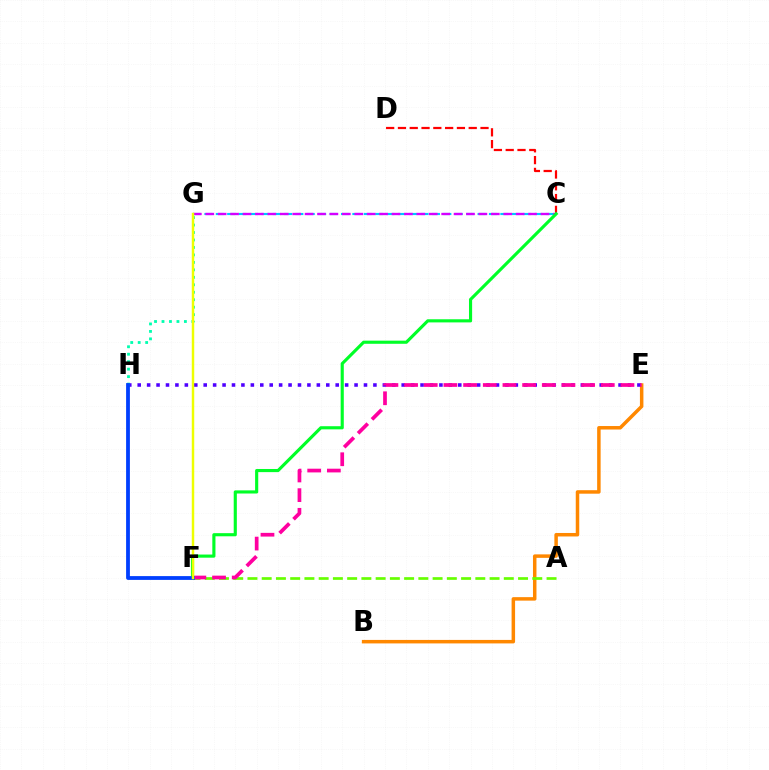{('B', 'E'): [{'color': '#ff8800', 'line_style': 'solid', 'thickness': 2.51}], ('E', 'H'): [{'color': '#4f00ff', 'line_style': 'dotted', 'thickness': 2.56}], ('G', 'H'): [{'color': '#00ffaf', 'line_style': 'dotted', 'thickness': 2.03}], ('C', 'G'): [{'color': '#00c7ff', 'line_style': 'dashed', 'thickness': 1.55}, {'color': '#d600ff', 'line_style': 'dashed', 'thickness': 1.69}], ('C', 'D'): [{'color': '#ff0000', 'line_style': 'dashed', 'thickness': 1.6}], ('A', 'F'): [{'color': '#66ff00', 'line_style': 'dashed', 'thickness': 1.93}], ('C', 'F'): [{'color': '#00ff27', 'line_style': 'solid', 'thickness': 2.26}], ('E', 'F'): [{'color': '#ff00a0', 'line_style': 'dashed', 'thickness': 2.67}], ('F', 'H'): [{'color': '#003fff', 'line_style': 'solid', 'thickness': 2.73}], ('F', 'G'): [{'color': '#eeff00', 'line_style': 'solid', 'thickness': 1.77}]}